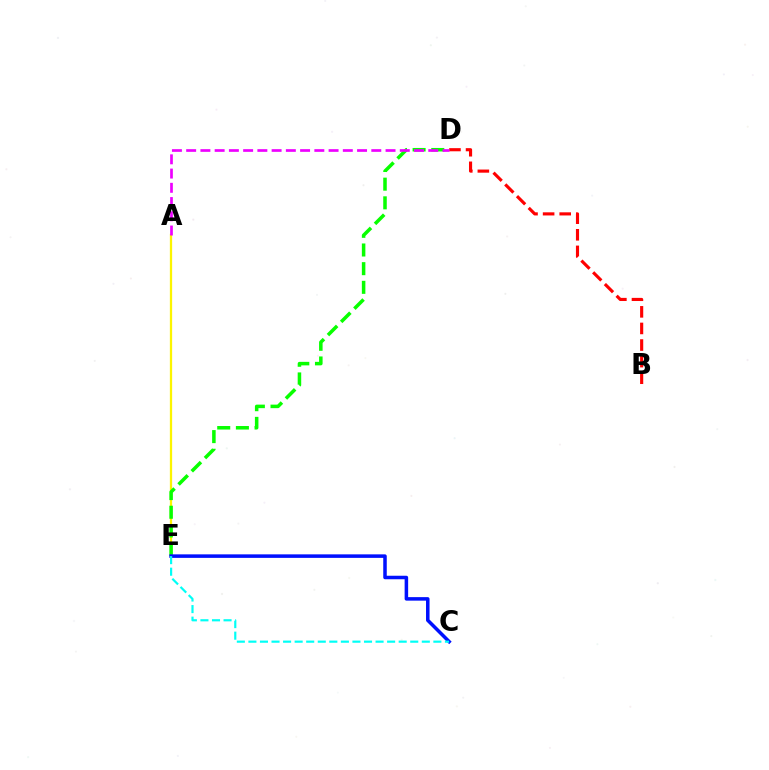{('A', 'E'): [{'color': '#fcf500', 'line_style': 'solid', 'thickness': 1.63}], ('B', 'D'): [{'color': '#ff0000', 'line_style': 'dashed', 'thickness': 2.25}], ('D', 'E'): [{'color': '#08ff00', 'line_style': 'dashed', 'thickness': 2.54}], ('C', 'E'): [{'color': '#0010ff', 'line_style': 'solid', 'thickness': 2.53}, {'color': '#00fff6', 'line_style': 'dashed', 'thickness': 1.57}], ('A', 'D'): [{'color': '#ee00ff', 'line_style': 'dashed', 'thickness': 1.93}]}